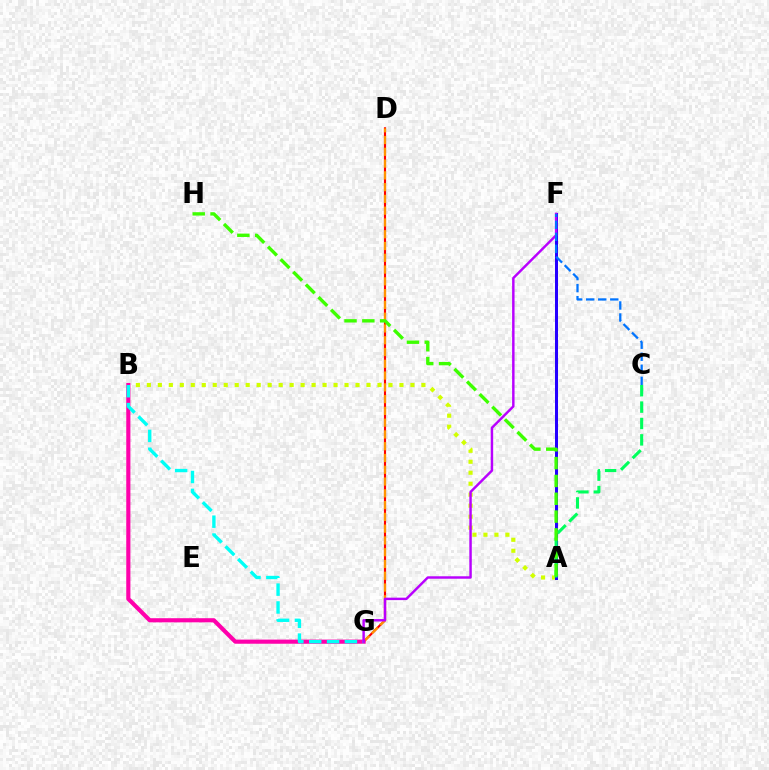{('A', 'B'): [{'color': '#d1ff00', 'line_style': 'dotted', 'thickness': 2.98}], ('D', 'G'): [{'color': '#ff0000', 'line_style': 'solid', 'thickness': 1.54}, {'color': '#ff9400', 'line_style': 'dashed', 'thickness': 1.6}], ('A', 'F'): [{'color': '#2500ff', 'line_style': 'solid', 'thickness': 2.17}], ('B', 'G'): [{'color': '#ff00ac', 'line_style': 'solid', 'thickness': 2.98}, {'color': '#00fff6', 'line_style': 'dashed', 'thickness': 2.42}], ('A', 'C'): [{'color': '#00ff5c', 'line_style': 'dashed', 'thickness': 2.23}], ('A', 'H'): [{'color': '#3dff00', 'line_style': 'dashed', 'thickness': 2.42}], ('F', 'G'): [{'color': '#b900ff', 'line_style': 'solid', 'thickness': 1.77}], ('C', 'F'): [{'color': '#0074ff', 'line_style': 'dashed', 'thickness': 1.63}]}